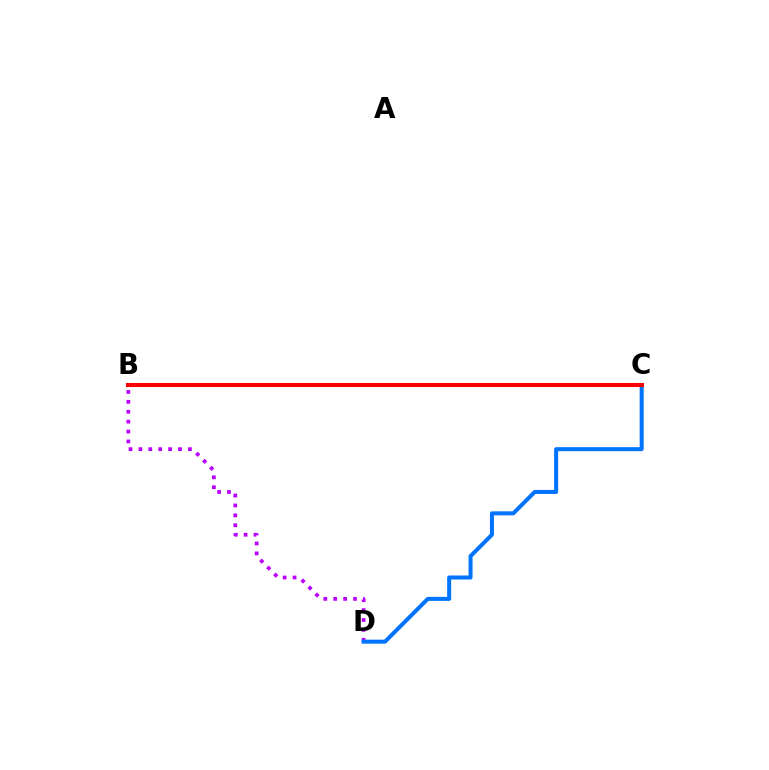{('B', 'D'): [{'color': '#b900ff', 'line_style': 'dotted', 'thickness': 2.69}], ('C', 'D'): [{'color': '#0074ff', 'line_style': 'solid', 'thickness': 2.89}], ('B', 'C'): [{'color': '#00ff5c', 'line_style': 'solid', 'thickness': 2.05}, {'color': '#d1ff00', 'line_style': 'dotted', 'thickness': 1.8}, {'color': '#ff0000', 'line_style': 'solid', 'thickness': 2.9}]}